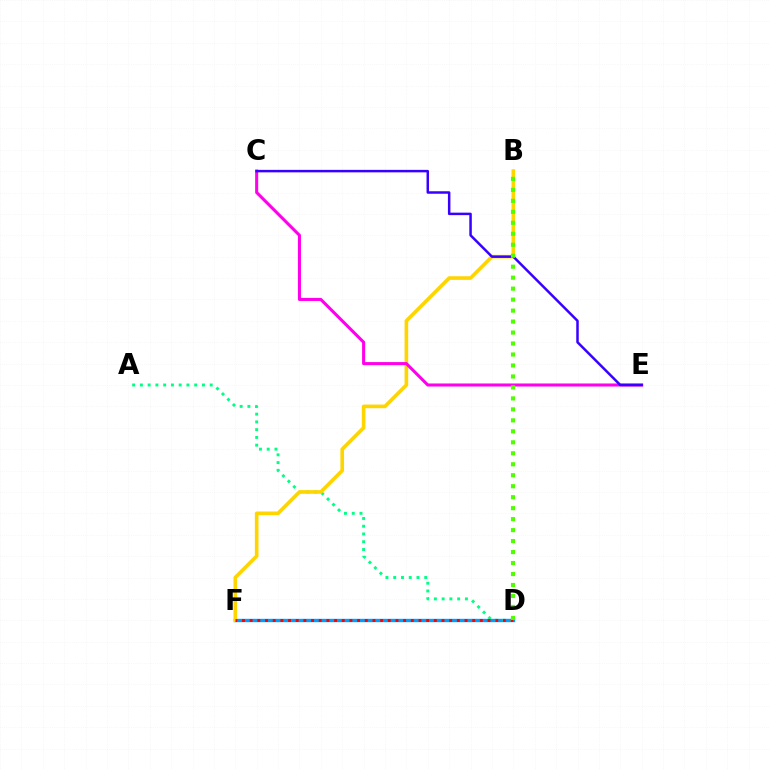{('D', 'F'): [{'color': '#009eff', 'line_style': 'solid', 'thickness': 2.41}, {'color': '#ff0000', 'line_style': 'dotted', 'thickness': 2.08}], ('A', 'D'): [{'color': '#00ff86', 'line_style': 'dotted', 'thickness': 2.11}], ('B', 'F'): [{'color': '#ffd500', 'line_style': 'solid', 'thickness': 2.62}], ('C', 'E'): [{'color': '#ff00ed', 'line_style': 'solid', 'thickness': 2.2}, {'color': '#3700ff', 'line_style': 'solid', 'thickness': 1.79}], ('B', 'D'): [{'color': '#4fff00', 'line_style': 'dotted', 'thickness': 2.98}]}